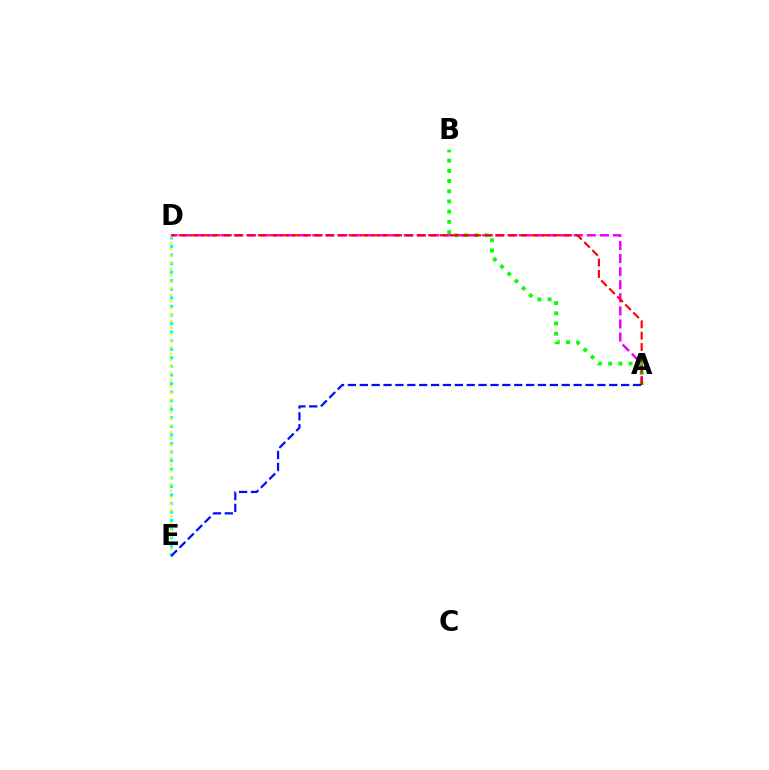{('D', 'E'): [{'color': '#00fff6', 'line_style': 'dotted', 'thickness': 2.33}, {'color': '#fcf500', 'line_style': 'dotted', 'thickness': 1.77}], ('A', 'D'): [{'color': '#ee00ff', 'line_style': 'dashed', 'thickness': 1.78}, {'color': '#ff0000', 'line_style': 'dashed', 'thickness': 1.54}], ('A', 'B'): [{'color': '#08ff00', 'line_style': 'dotted', 'thickness': 2.77}], ('A', 'E'): [{'color': '#0010ff', 'line_style': 'dashed', 'thickness': 1.61}]}